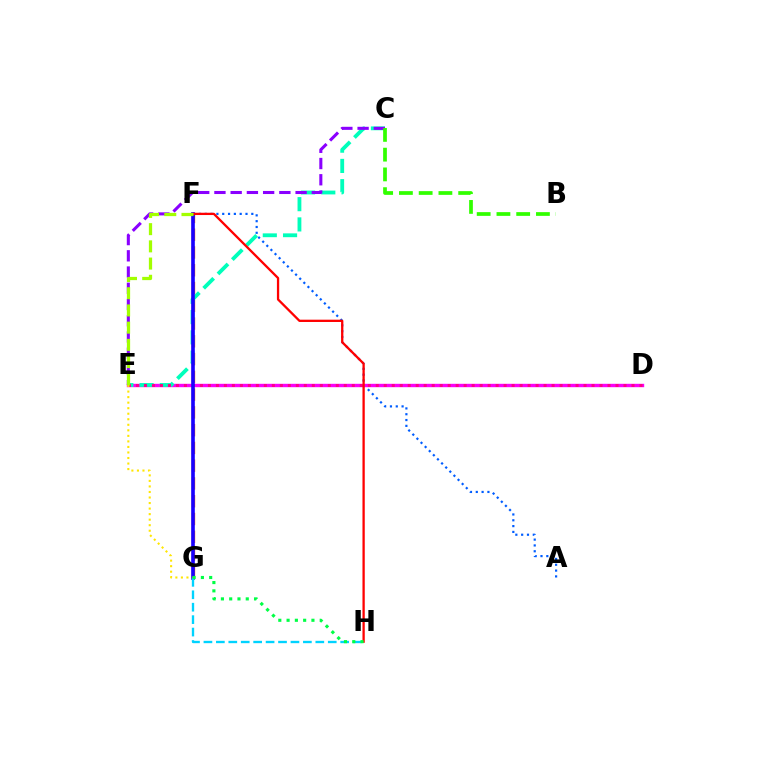{('F', 'G'): [{'color': '#ff7000', 'line_style': 'dashed', 'thickness': 2.41}, {'color': '#1900ff', 'line_style': 'solid', 'thickness': 2.61}], ('A', 'F'): [{'color': '#005dff', 'line_style': 'dotted', 'thickness': 1.58}], ('D', 'E'): [{'color': '#fa00f9', 'line_style': 'solid', 'thickness': 2.44}, {'color': '#ff0088', 'line_style': 'dotted', 'thickness': 2.17}], ('C', 'E'): [{'color': '#00ffbb', 'line_style': 'dashed', 'thickness': 2.75}, {'color': '#8a00ff', 'line_style': 'dashed', 'thickness': 2.21}], ('B', 'C'): [{'color': '#31ff00', 'line_style': 'dashed', 'thickness': 2.68}], ('E', 'G'): [{'color': '#ffe600', 'line_style': 'dotted', 'thickness': 1.5}], ('F', 'H'): [{'color': '#ff0000', 'line_style': 'solid', 'thickness': 1.65}], ('G', 'H'): [{'color': '#00d3ff', 'line_style': 'dashed', 'thickness': 1.69}, {'color': '#00ff45', 'line_style': 'dotted', 'thickness': 2.25}], ('E', 'F'): [{'color': '#a2ff00', 'line_style': 'dashed', 'thickness': 2.34}]}